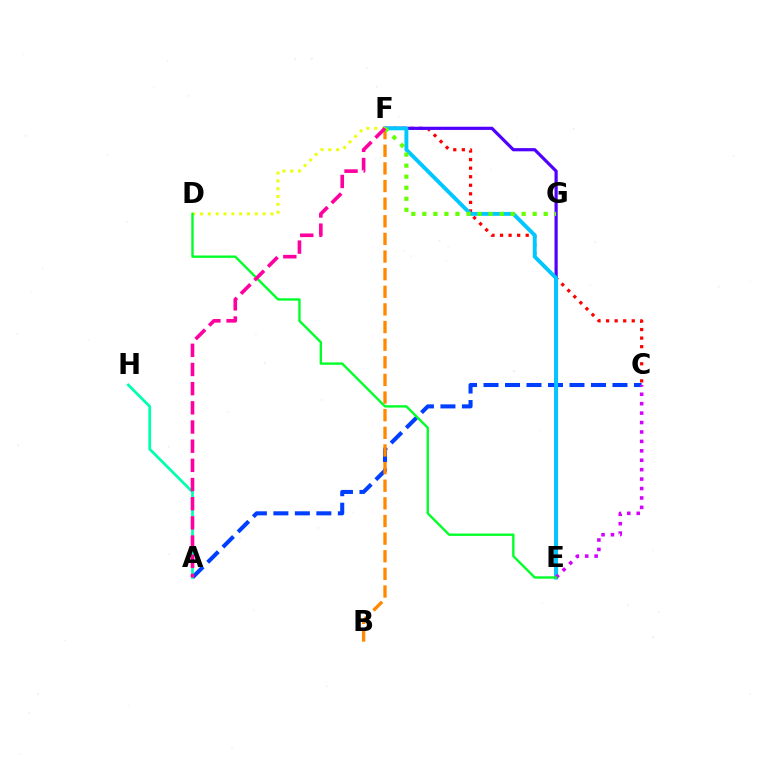{('A', 'C'): [{'color': '#003fff', 'line_style': 'dashed', 'thickness': 2.92}], ('C', 'F'): [{'color': '#ff0000', 'line_style': 'dotted', 'thickness': 2.32}], ('E', 'F'): [{'color': '#4f00ff', 'line_style': 'solid', 'thickness': 2.3}, {'color': '#00c7ff', 'line_style': 'solid', 'thickness': 2.8}], ('B', 'F'): [{'color': '#ff8800', 'line_style': 'dashed', 'thickness': 2.39}], ('C', 'E'): [{'color': '#d600ff', 'line_style': 'dotted', 'thickness': 2.56}], ('D', 'F'): [{'color': '#eeff00', 'line_style': 'dotted', 'thickness': 2.12}], ('D', 'E'): [{'color': '#00ff27', 'line_style': 'solid', 'thickness': 1.7}], ('F', 'G'): [{'color': '#66ff00', 'line_style': 'dotted', 'thickness': 3.0}], ('A', 'H'): [{'color': '#00ffaf', 'line_style': 'solid', 'thickness': 1.98}], ('A', 'F'): [{'color': '#ff00a0', 'line_style': 'dashed', 'thickness': 2.6}]}